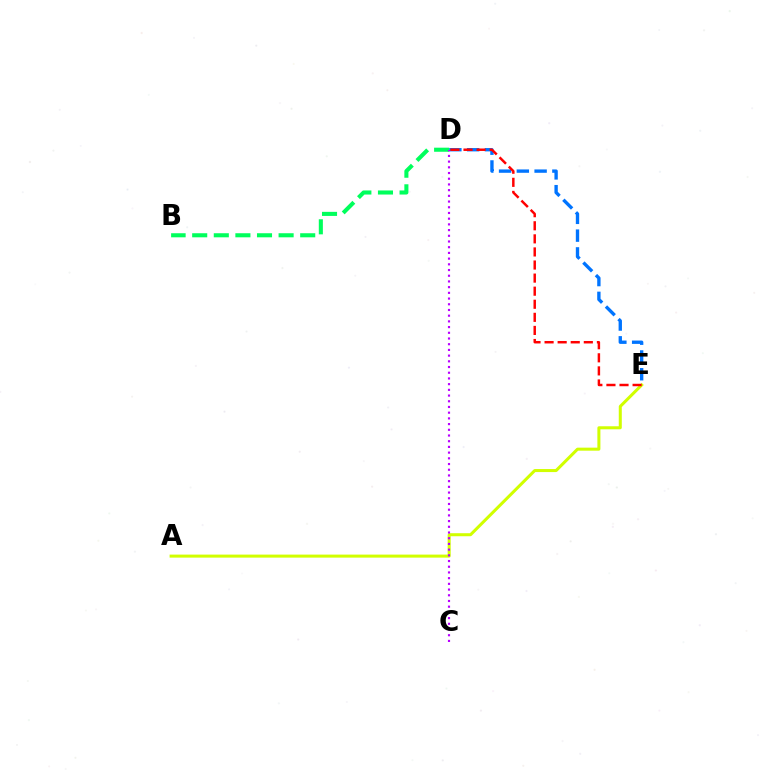{('D', 'E'): [{'color': '#0074ff', 'line_style': 'dashed', 'thickness': 2.41}, {'color': '#ff0000', 'line_style': 'dashed', 'thickness': 1.78}], ('A', 'E'): [{'color': '#d1ff00', 'line_style': 'solid', 'thickness': 2.18}], ('B', 'D'): [{'color': '#00ff5c', 'line_style': 'dashed', 'thickness': 2.93}], ('C', 'D'): [{'color': '#b900ff', 'line_style': 'dotted', 'thickness': 1.55}]}